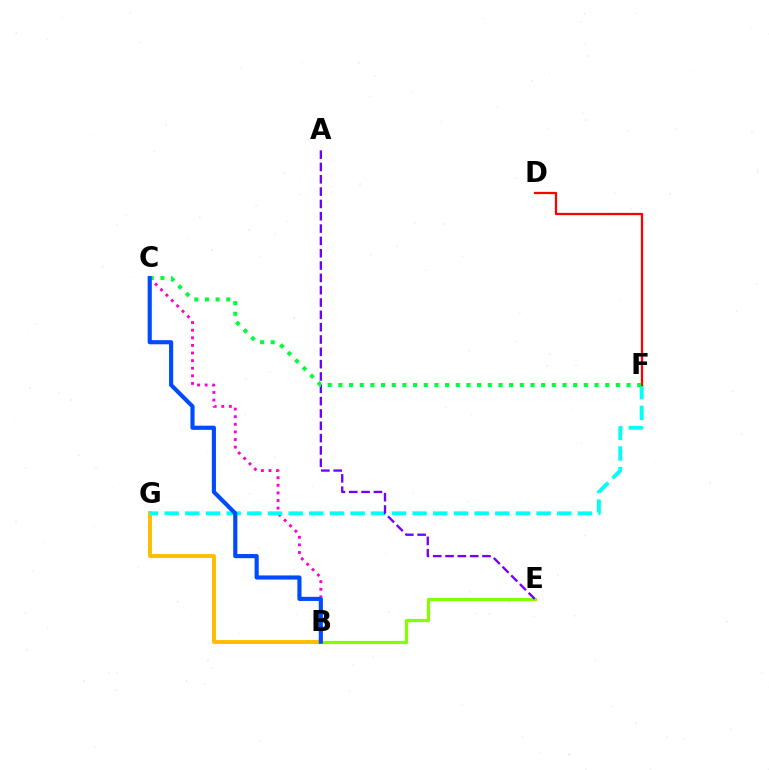{('B', 'E'): [{'color': '#84ff00', 'line_style': 'solid', 'thickness': 2.33}], ('B', 'C'): [{'color': '#ff00cf', 'line_style': 'dotted', 'thickness': 2.07}, {'color': '#004bff', 'line_style': 'solid', 'thickness': 2.98}], ('B', 'G'): [{'color': '#ffbd00', 'line_style': 'solid', 'thickness': 2.81}], ('F', 'G'): [{'color': '#00fff6', 'line_style': 'dashed', 'thickness': 2.81}], ('D', 'F'): [{'color': '#ff0000', 'line_style': 'solid', 'thickness': 1.63}], ('A', 'E'): [{'color': '#7200ff', 'line_style': 'dashed', 'thickness': 1.67}], ('C', 'F'): [{'color': '#00ff39', 'line_style': 'dotted', 'thickness': 2.9}]}